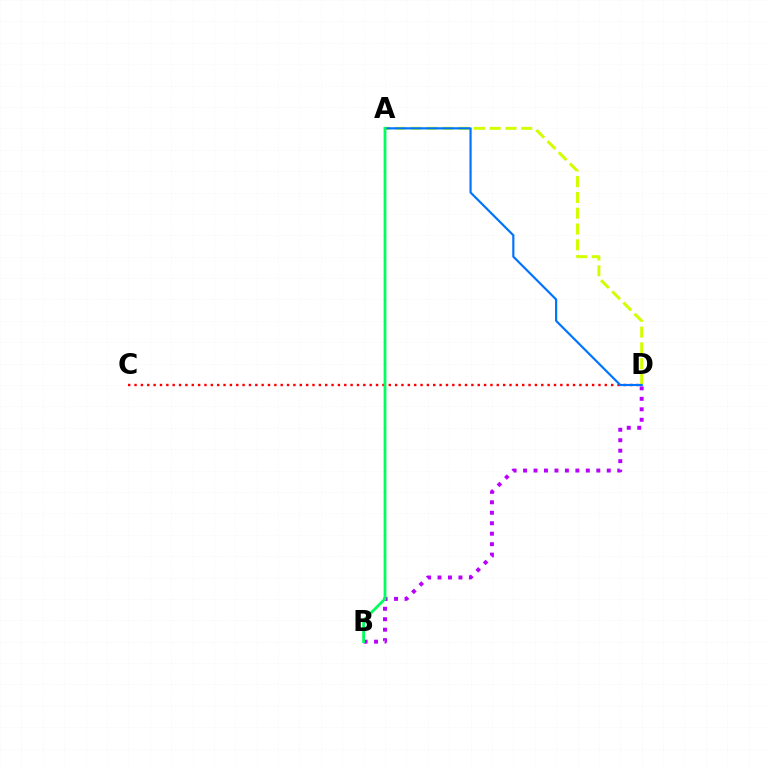{('C', 'D'): [{'color': '#ff0000', 'line_style': 'dotted', 'thickness': 1.73}], ('A', 'D'): [{'color': '#d1ff00', 'line_style': 'dashed', 'thickness': 2.15}, {'color': '#0074ff', 'line_style': 'solid', 'thickness': 1.57}], ('B', 'D'): [{'color': '#b900ff', 'line_style': 'dotted', 'thickness': 2.84}], ('A', 'B'): [{'color': '#00ff5c', 'line_style': 'solid', 'thickness': 2.0}]}